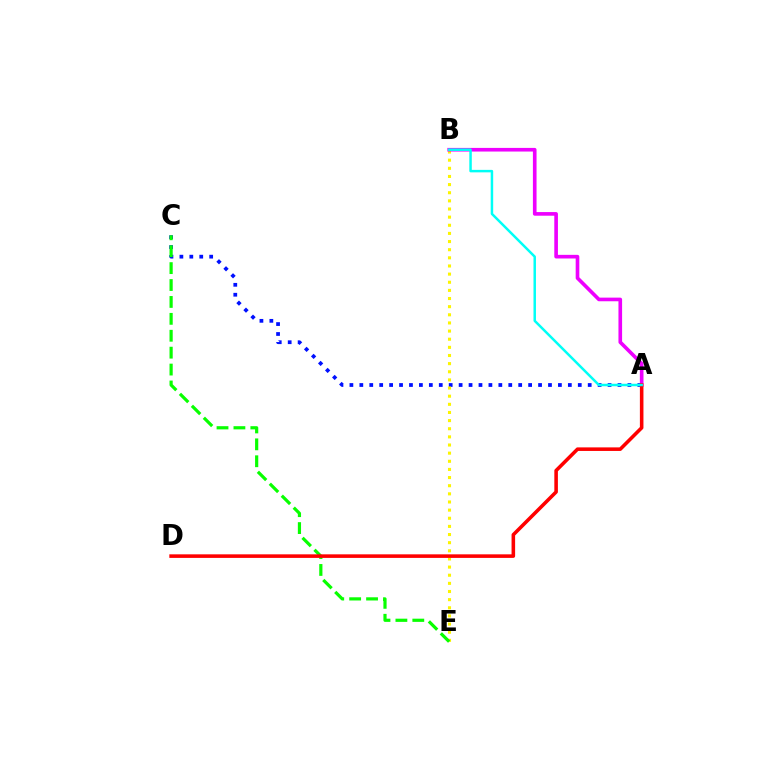{('A', 'C'): [{'color': '#0010ff', 'line_style': 'dotted', 'thickness': 2.7}], ('B', 'E'): [{'color': '#fcf500', 'line_style': 'dotted', 'thickness': 2.21}], ('A', 'B'): [{'color': '#ee00ff', 'line_style': 'solid', 'thickness': 2.62}, {'color': '#00fff6', 'line_style': 'solid', 'thickness': 1.79}], ('C', 'E'): [{'color': '#08ff00', 'line_style': 'dashed', 'thickness': 2.3}], ('A', 'D'): [{'color': '#ff0000', 'line_style': 'solid', 'thickness': 2.57}]}